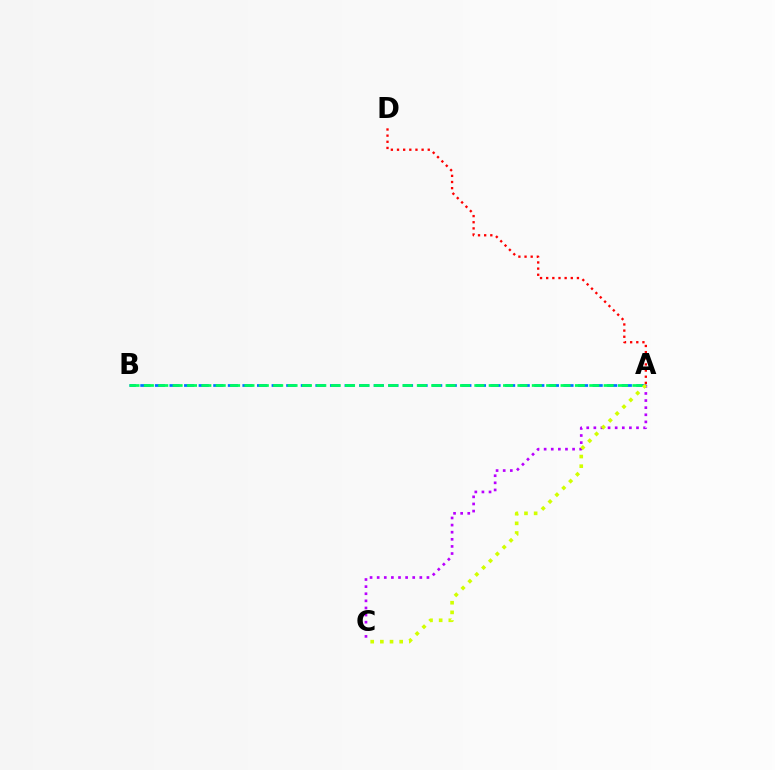{('A', 'B'): [{'color': '#0074ff', 'line_style': 'dashed', 'thickness': 1.98}, {'color': '#00ff5c', 'line_style': 'dashed', 'thickness': 1.95}], ('A', 'D'): [{'color': '#ff0000', 'line_style': 'dotted', 'thickness': 1.67}], ('A', 'C'): [{'color': '#b900ff', 'line_style': 'dotted', 'thickness': 1.93}, {'color': '#d1ff00', 'line_style': 'dotted', 'thickness': 2.62}]}